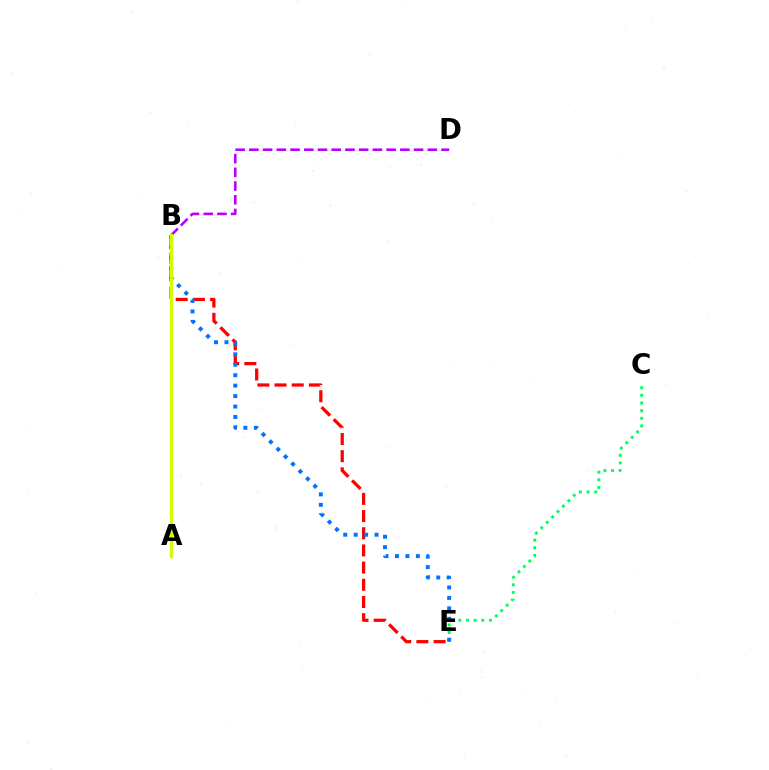{('C', 'E'): [{'color': '#00ff5c', 'line_style': 'dotted', 'thickness': 2.08}], ('B', 'D'): [{'color': '#b900ff', 'line_style': 'dashed', 'thickness': 1.86}], ('B', 'E'): [{'color': '#ff0000', 'line_style': 'dashed', 'thickness': 2.33}, {'color': '#0074ff', 'line_style': 'dotted', 'thickness': 2.84}], ('A', 'B'): [{'color': '#d1ff00', 'line_style': 'solid', 'thickness': 2.41}]}